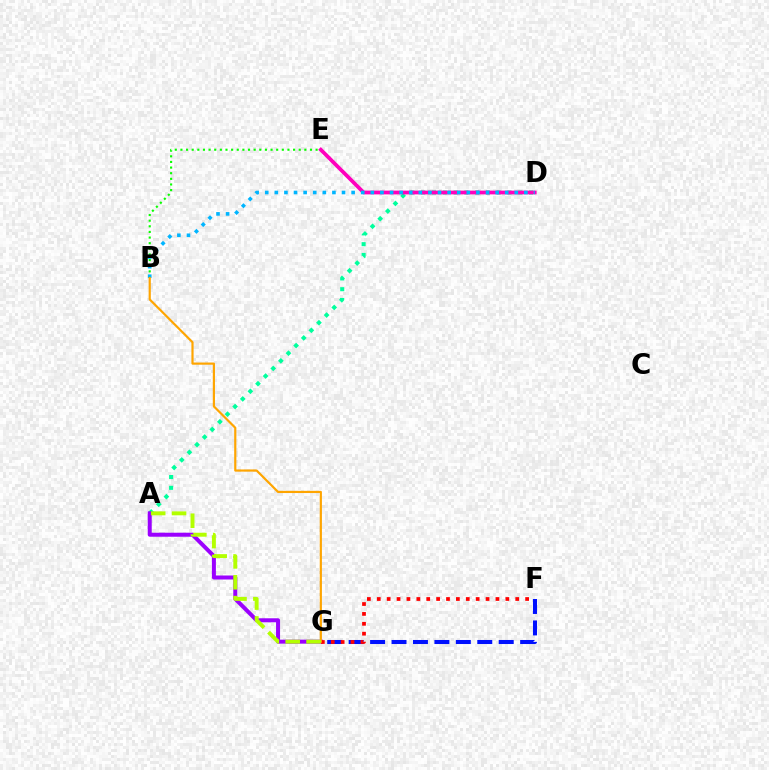{('A', 'D'): [{'color': '#00ff9d', 'line_style': 'dotted', 'thickness': 2.93}], ('D', 'E'): [{'color': '#ff00bd', 'line_style': 'solid', 'thickness': 2.71}], ('B', 'E'): [{'color': '#08ff00', 'line_style': 'dotted', 'thickness': 1.53}], ('F', 'G'): [{'color': '#0010ff', 'line_style': 'dashed', 'thickness': 2.91}, {'color': '#ff0000', 'line_style': 'dotted', 'thickness': 2.69}], ('A', 'G'): [{'color': '#9b00ff', 'line_style': 'solid', 'thickness': 2.88}, {'color': '#b3ff00', 'line_style': 'dashed', 'thickness': 2.83}], ('B', 'D'): [{'color': '#00b5ff', 'line_style': 'dotted', 'thickness': 2.61}], ('B', 'G'): [{'color': '#ffa500', 'line_style': 'solid', 'thickness': 1.57}]}